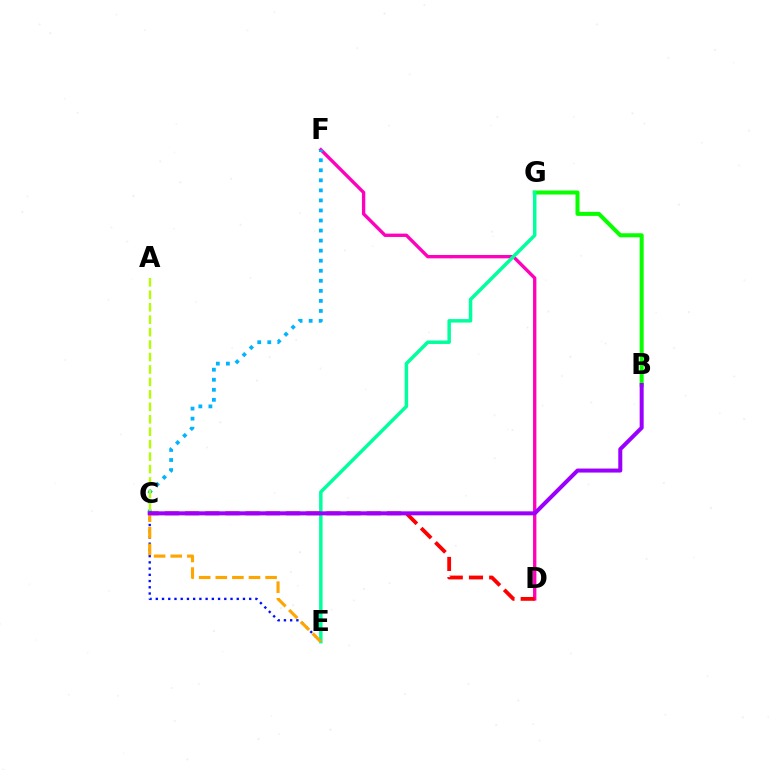{('C', 'E'): [{'color': '#0010ff', 'line_style': 'dotted', 'thickness': 1.69}, {'color': '#ffa500', 'line_style': 'dashed', 'thickness': 2.26}], ('D', 'F'): [{'color': '#ff00bd', 'line_style': 'solid', 'thickness': 2.41}], ('B', 'G'): [{'color': '#08ff00', 'line_style': 'solid', 'thickness': 2.9}], ('C', 'F'): [{'color': '#00b5ff', 'line_style': 'dotted', 'thickness': 2.73}], ('E', 'G'): [{'color': '#00ff9d', 'line_style': 'solid', 'thickness': 2.51}], ('C', 'D'): [{'color': '#ff0000', 'line_style': 'dashed', 'thickness': 2.74}], ('B', 'C'): [{'color': '#9b00ff', 'line_style': 'solid', 'thickness': 2.88}], ('A', 'C'): [{'color': '#b3ff00', 'line_style': 'dashed', 'thickness': 1.69}]}